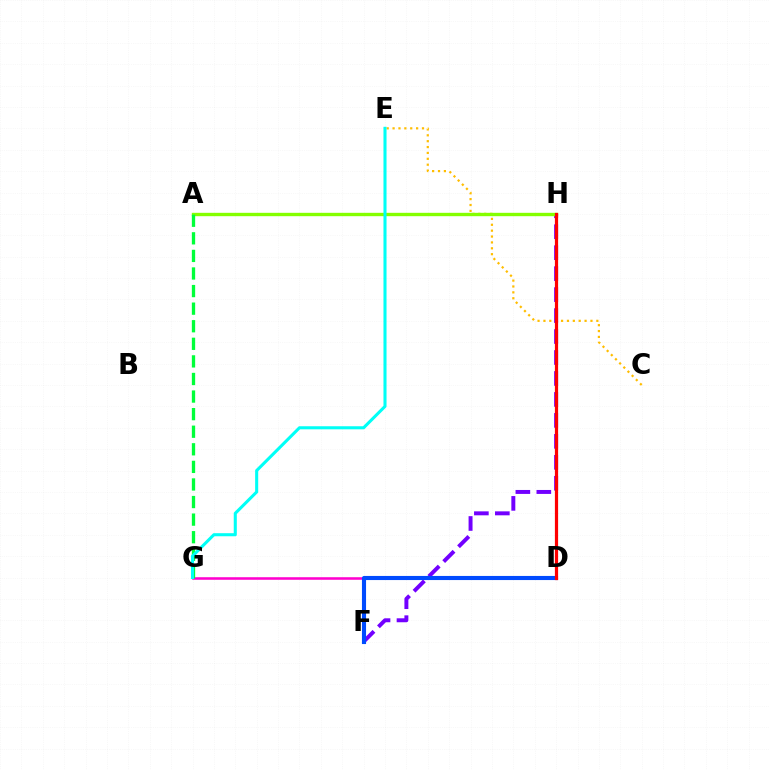{('F', 'H'): [{'color': '#7200ff', 'line_style': 'dashed', 'thickness': 2.85}], ('C', 'E'): [{'color': '#ffbd00', 'line_style': 'dotted', 'thickness': 1.6}], ('A', 'H'): [{'color': '#84ff00', 'line_style': 'solid', 'thickness': 2.42}], ('D', 'G'): [{'color': '#ff00cf', 'line_style': 'solid', 'thickness': 1.84}], ('A', 'G'): [{'color': '#00ff39', 'line_style': 'dashed', 'thickness': 2.39}], ('D', 'F'): [{'color': '#004bff', 'line_style': 'solid', 'thickness': 2.96}], ('D', 'H'): [{'color': '#ff0000', 'line_style': 'solid', 'thickness': 2.31}], ('E', 'G'): [{'color': '#00fff6', 'line_style': 'solid', 'thickness': 2.21}]}